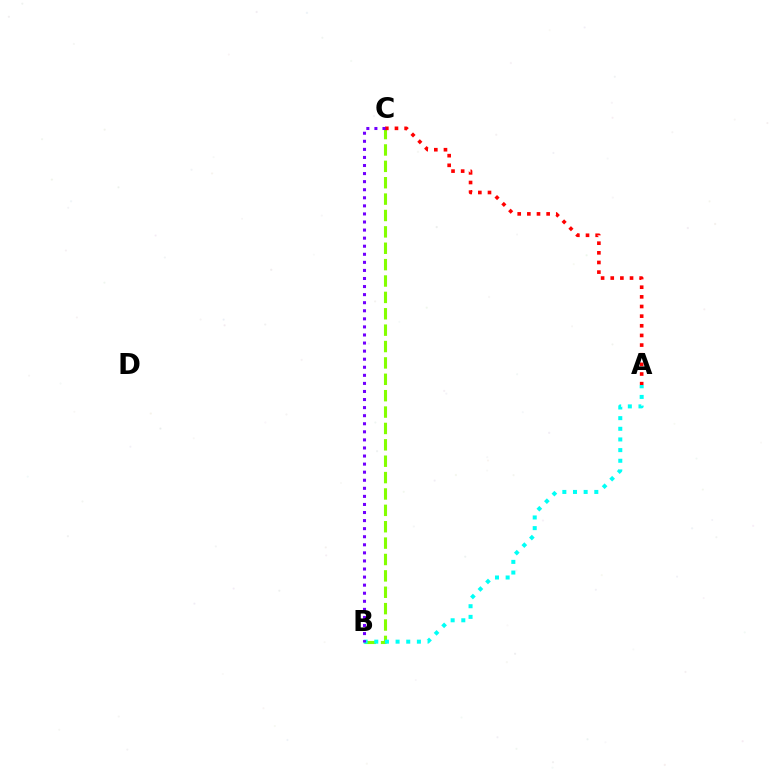{('B', 'C'): [{'color': '#84ff00', 'line_style': 'dashed', 'thickness': 2.23}, {'color': '#7200ff', 'line_style': 'dotted', 'thickness': 2.19}], ('A', 'B'): [{'color': '#00fff6', 'line_style': 'dotted', 'thickness': 2.89}], ('A', 'C'): [{'color': '#ff0000', 'line_style': 'dotted', 'thickness': 2.62}]}